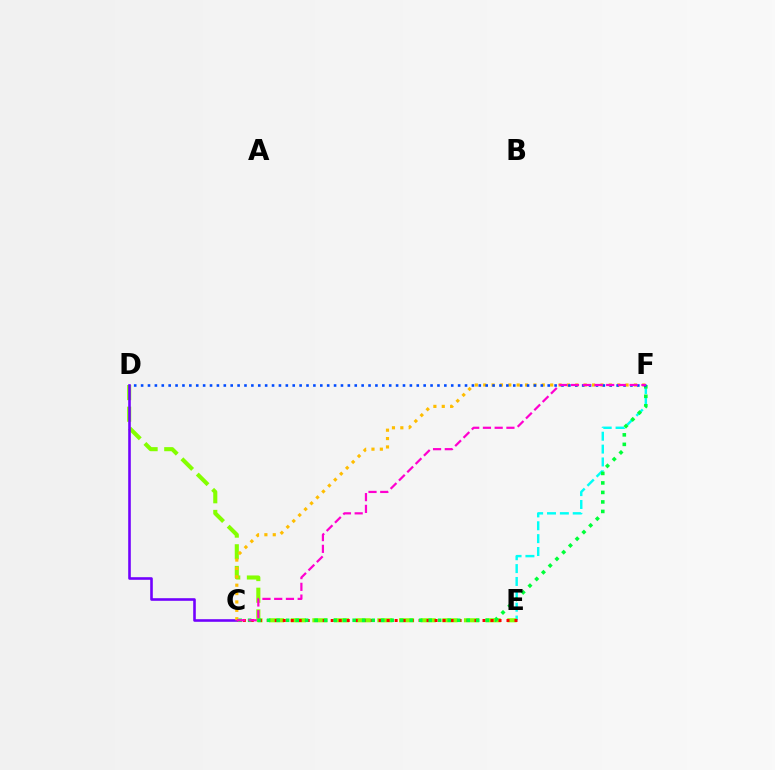{('E', 'F'): [{'color': '#00fff6', 'line_style': 'dashed', 'thickness': 1.75}], ('D', 'E'): [{'color': '#84ff00', 'line_style': 'dashed', 'thickness': 2.94}], ('C', 'D'): [{'color': '#7200ff', 'line_style': 'solid', 'thickness': 1.87}], ('C', 'F'): [{'color': '#ffbd00', 'line_style': 'dotted', 'thickness': 2.28}, {'color': '#00ff39', 'line_style': 'dotted', 'thickness': 2.58}, {'color': '#ff00cf', 'line_style': 'dashed', 'thickness': 1.59}], ('C', 'E'): [{'color': '#ff0000', 'line_style': 'dotted', 'thickness': 2.17}], ('D', 'F'): [{'color': '#004bff', 'line_style': 'dotted', 'thickness': 1.87}]}